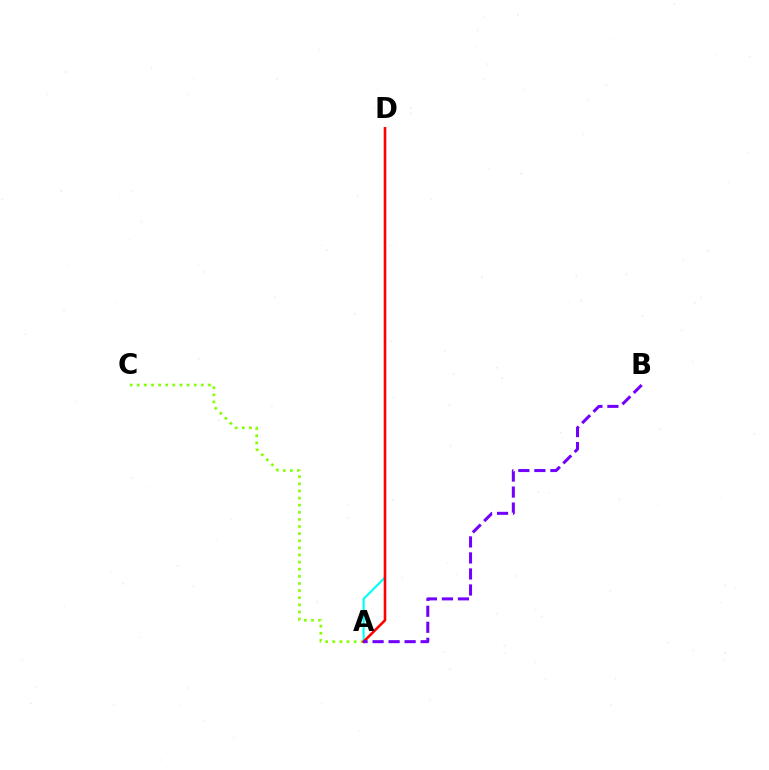{('A', 'C'): [{'color': '#84ff00', 'line_style': 'dotted', 'thickness': 1.93}], ('A', 'D'): [{'color': '#00fff6', 'line_style': 'solid', 'thickness': 1.56}, {'color': '#ff0000', 'line_style': 'solid', 'thickness': 1.86}], ('A', 'B'): [{'color': '#7200ff', 'line_style': 'dashed', 'thickness': 2.18}]}